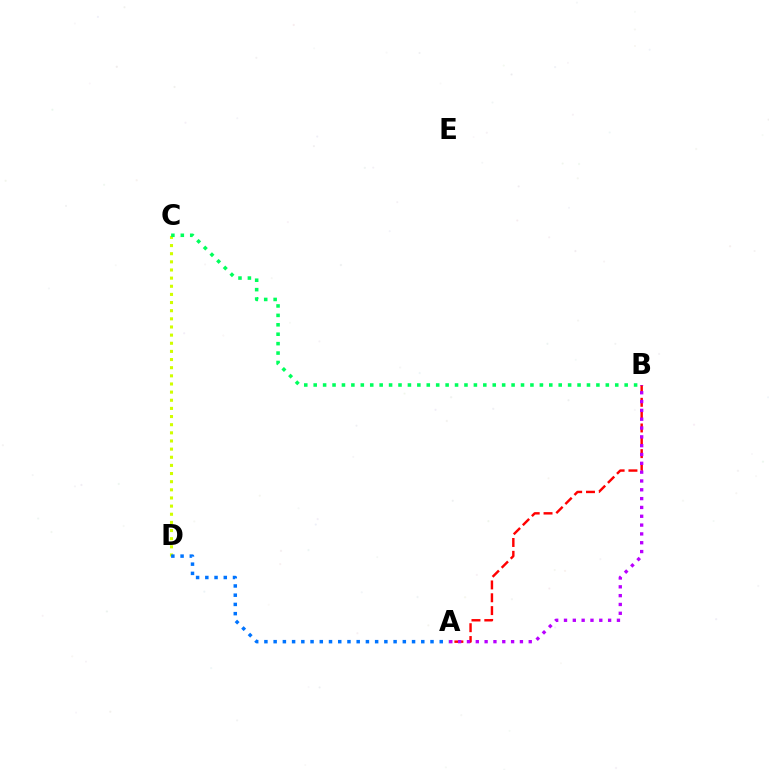{('C', 'D'): [{'color': '#d1ff00', 'line_style': 'dotted', 'thickness': 2.21}], ('A', 'D'): [{'color': '#0074ff', 'line_style': 'dotted', 'thickness': 2.51}], ('B', 'C'): [{'color': '#00ff5c', 'line_style': 'dotted', 'thickness': 2.56}], ('A', 'B'): [{'color': '#ff0000', 'line_style': 'dashed', 'thickness': 1.74}, {'color': '#b900ff', 'line_style': 'dotted', 'thickness': 2.4}]}